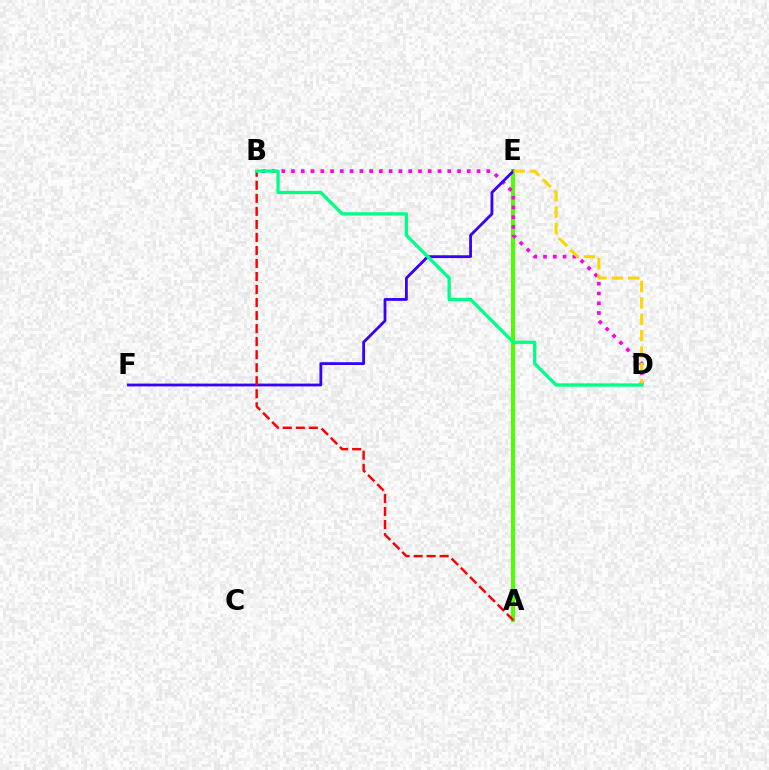{('A', 'E'): [{'color': '#009eff', 'line_style': 'solid', 'thickness': 1.87}, {'color': '#4fff00', 'line_style': 'solid', 'thickness': 2.9}], ('B', 'D'): [{'color': '#ff00ed', 'line_style': 'dotted', 'thickness': 2.65}, {'color': '#00ff86', 'line_style': 'solid', 'thickness': 2.38}], ('E', 'F'): [{'color': '#3700ff', 'line_style': 'solid', 'thickness': 2.02}], ('D', 'E'): [{'color': '#ffd500', 'line_style': 'dashed', 'thickness': 2.23}], ('A', 'B'): [{'color': '#ff0000', 'line_style': 'dashed', 'thickness': 1.77}]}